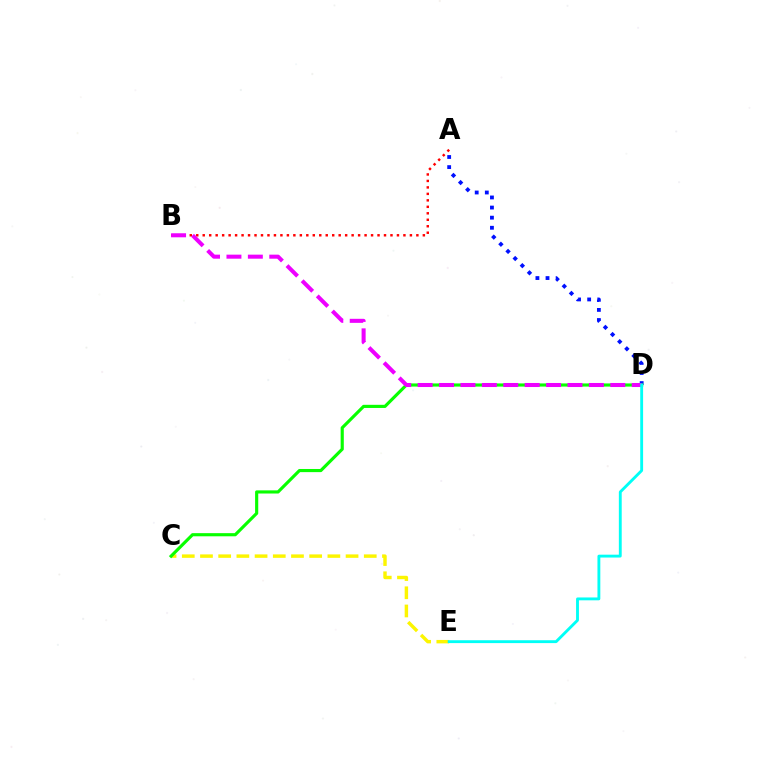{('A', 'D'): [{'color': '#0010ff', 'line_style': 'dotted', 'thickness': 2.74}], ('C', 'E'): [{'color': '#fcf500', 'line_style': 'dashed', 'thickness': 2.47}], ('C', 'D'): [{'color': '#08ff00', 'line_style': 'solid', 'thickness': 2.26}], ('A', 'B'): [{'color': '#ff0000', 'line_style': 'dotted', 'thickness': 1.76}], ('B', 'D'): [{'color': '#ee00ff', 'line_style': 'dashed', 'thickness': 2.91}], ('D', 'E'): [{'color': '#00fff6', 'line_style': 'solid', 'thickness': 2.06}]}